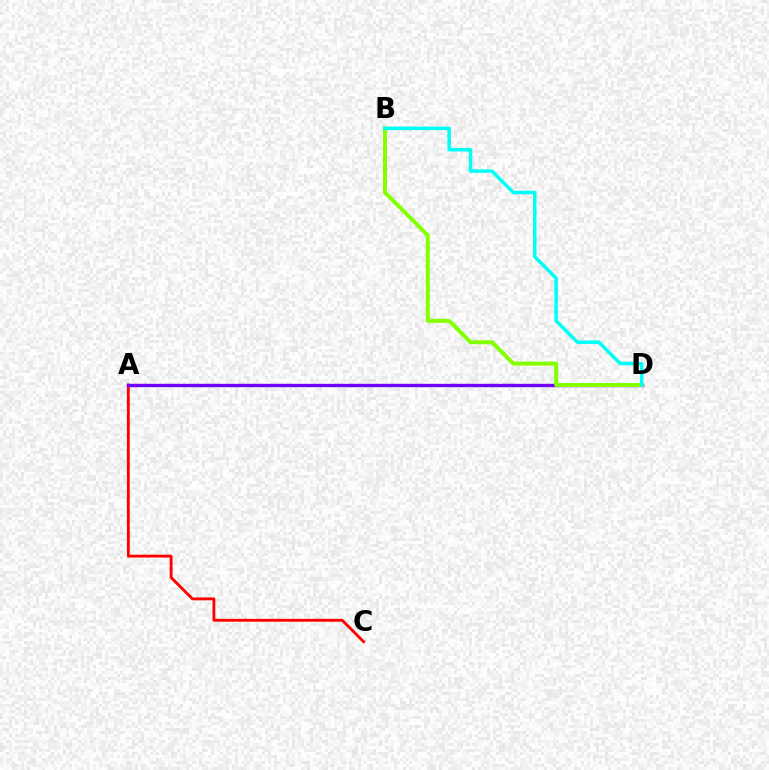{('A', 'C'): [{'color': '#ff0000', 'line_style': 'solid', 'thickness': 2.05}], ('A', 'D'): [{'color': '#7200ff', 'line_style': 'solid', 'thickness': 2.43}], ('B', 'D'): [{'color': '#84ff00', 'line_style': 'solid', 'thickness': 2.87}, {'color': '#00fff6', 'line_style': 'solid', 'thickness': 2.52}]}